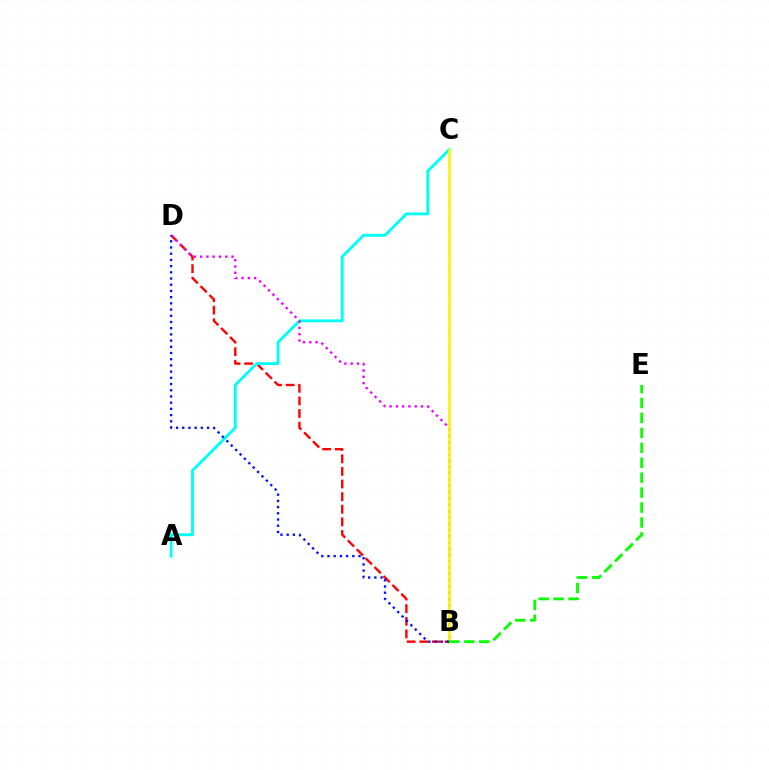{('B', 'D'): [{'color': '#ff0000', 'line_style': 'dashed', 'thickness': 1.71}, {'color': '#ee00ff', 'line_style': 'dotted', 'thickness': 1.71}, {'color': '#0010ff', 'line_style': 'dotted', 'thickness': 1.69}], ('A', 'C'): [{'color': '#00fff6', 'line_style': 'solid', 'thickness': 2.07}], ('B', 'C'): [{'color': '#fcf500', 'line_style': 'solid', 'thickness': 1.91}], ('B', 'E'): [{'color': '#08ff00', 'line_style': 'dashed', 'thickness': 2.03}]}